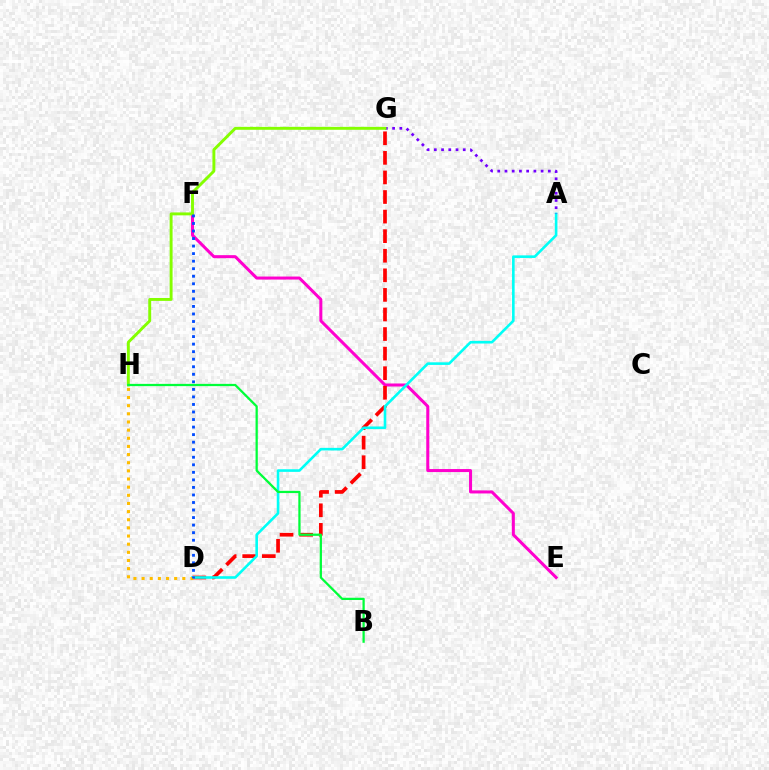{('E', 'F'): [{'color': '#ff00cf', 'line_style': 'solid', 'thickness': 2.18}], ('D', 'G'): [{'color': '#ff0000', 'line_style': 'dashed', 'thickness': 2.66}], ('A', 'D'): [{'color': '#00fff6', 'line_style': 'solid', 'thickness': 1.88}], ('A', 'G'): [{'color': '#7200ff', 'line_style': 'dotted', 'thickness': 1.96}], ('G', 'H'): [{'color': '#84ff00', 'line_style': 'solid', 'thickness': 2.1}], ('D', 'H'): [{'color': '#ffbd00', 'line_style': 'dotted', 'thickness': 2.21}], ('D', 'F'): [{'color': '#004bff', 'line_style': 'dotted', 'thickness': 2.05}], ('B', 'H'): [{'color': '#00ff39', 'line_style': 'solid', 'thickness': 1.63}]}